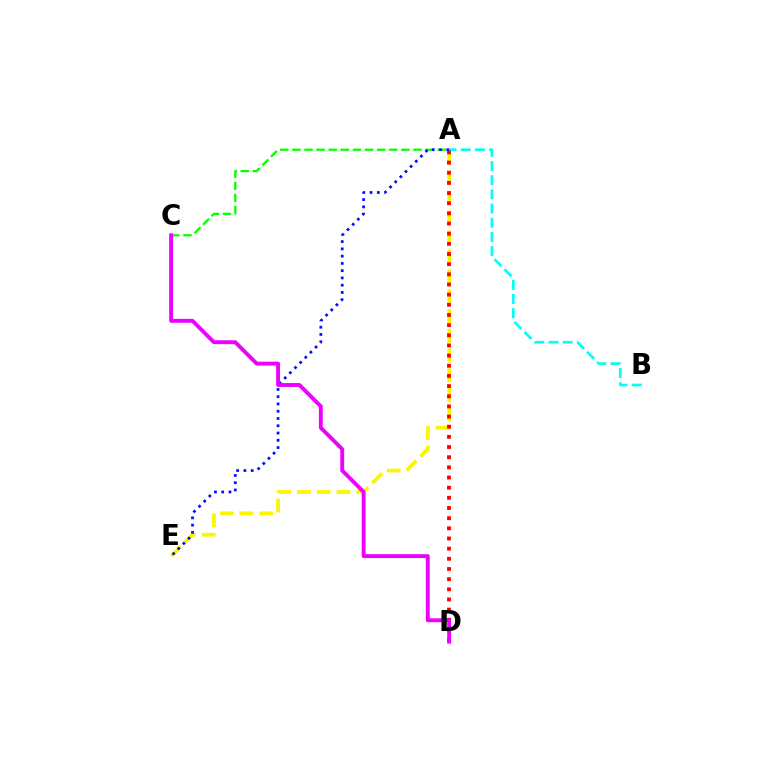{('A', 'B'): [{'color': '#00fff6', 'line_style': 'dashed', 'thickness': 1.93}], ('A', 'C'): [{'color': '#08ff00', 'line_style': 'dashed', 'thickness': 1.64}], ('A', 'E'): [{'color': '#fcf500', 'line_style': 'dashed', 'thickness': 2.68}, {'color': '#0010ff', 'line_style': 'dotted', 'thickness': 1.97}], ('A', 'D'): [{'color': '#ff0000', 'line_style': 'dotted', 'thickness': 2.76}], ('C', 'D'): [{'color': '#ee00ff', 'line_style': 'solid', 'thickness': 2.8}]}